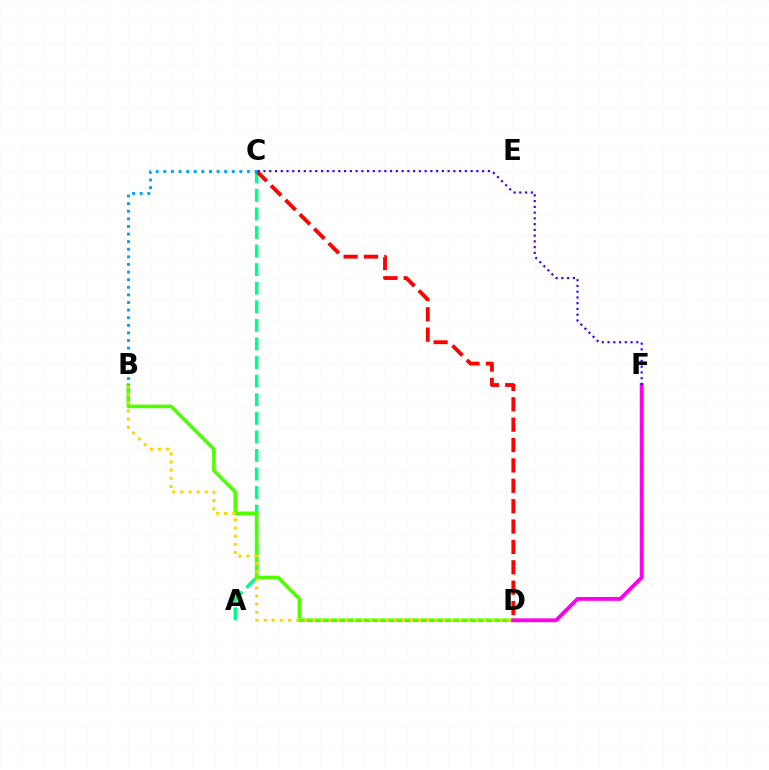{('A', 'C'): [{'color': '#00ff86', 'line_style': 'dashed', 'thickness': 2.52}], ('B', 'D'): [{'color': '#4fff00', 'line_style': 'solid', 'thickness': 2.62}, {'color': '#ffd500', 'line_style': 'dotted', 'thickness': 2.21}], ('C', 'D'): [{'color': '#ff0000', 'line_style': 'dashed', 'thickness': 2.77}], ('D', 'F'): [{'color': '#ff00ed', 'line_style': 'solid', 'thickness': 2.77}], ('C', 'F'): [{'color': '#3700ff', 'line_style': 'dotted', 'thickness': 1.56}], ('B', 'C'): [{'color': '#009eff', 'line_style': 'dotted', 'thickness': 2.07}]}